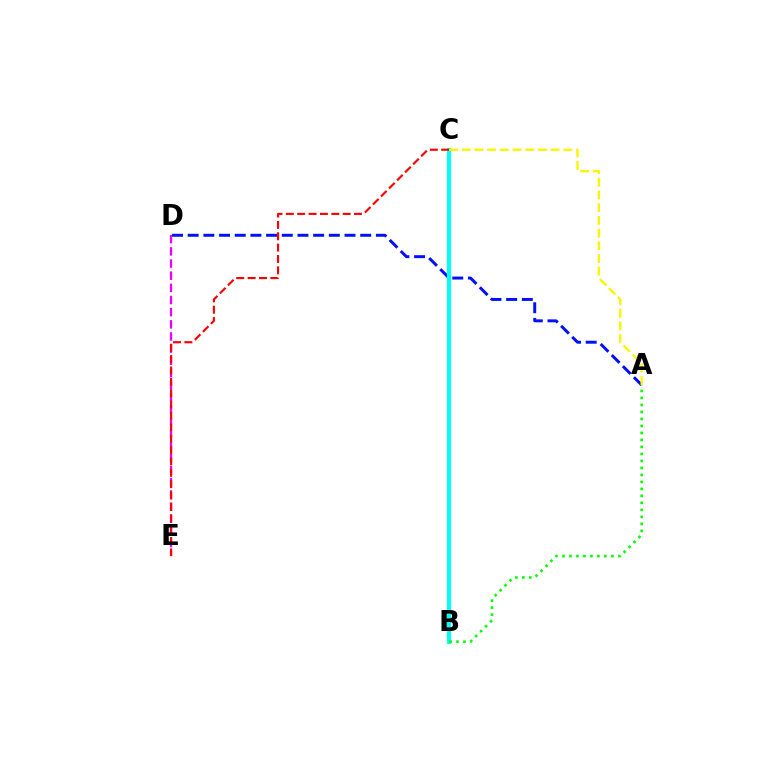{('A', 'D'): [{'color': '#0010ff', 'line_style': 'dashed', 'thickness': 2.13}], ('B', 'C'): [{'color': '#00fff6', 'line_style': 'solid', 'thickness': 2.99}], ('D', 'E'): [{'color': '#ee00ff', 'line_style': 'dashed', 'thickness': 1.65}], ('A', 'B'): [{'color': '#08ff00', 'line_style': 'dotted', 'thickness': 1.9}], ('C', 'E'): [{'color': '#ff0000', 'line_style': 'dashed', 'thickness': 1.54}], ('A', 'C'): [{'color': '#fcf500', 'line_style': 'dashed', 'thickness': 1.73}]}